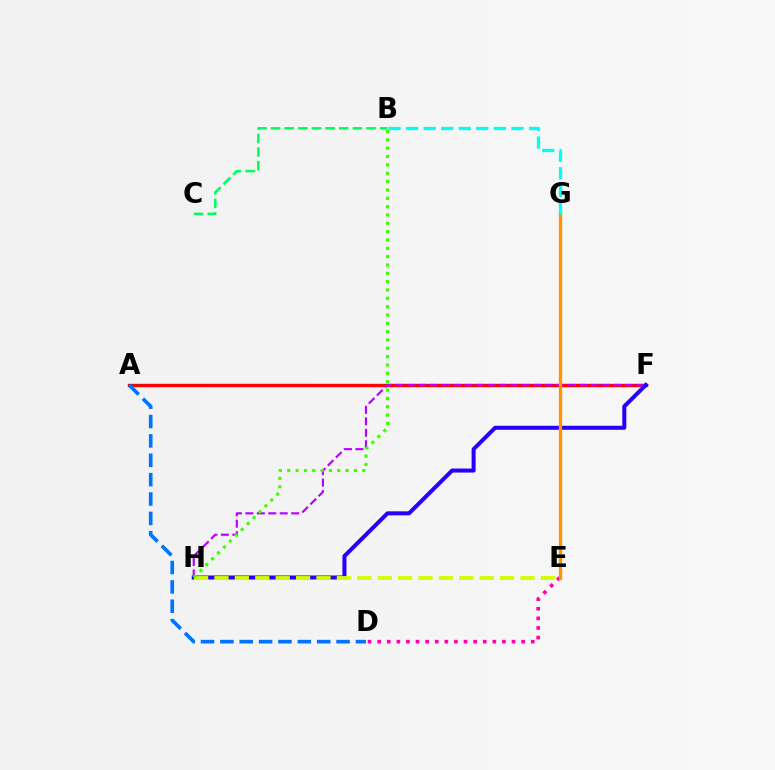{('A', 'F'): [{'color': '#ff0000', 'line_style': 'solid', 'thickness': 2.45}], ('F', 'H'): [{'color': '#b900ff', 'line_style': 'dashed', 'thickness': 1.56}, {'color': '#2500ff', 'line_style': 'solid', 'thickness': 2.89}], ('E', 'H'): [{'color': '#d1ff00', 'line_style': 'dashed', 'thickness': 2.77}], ('B', 'H'): [{'color': '#3dff00', 'line_style': 'dotted', 'thickness': 2.27}], ('A', 'D'): [{'color': '#0074ff', 'line_style': 'dashed', 'thickness': 2.63}], ('D', 'E'): [{'color': '#ff00ac', 'line_style': 'dotted', 'thickness': 2.61}], ('E', 'G'): [{'color': '#ff9400', 'line_style': 'solid', 'thickness': 2.36}], ('B', 'G'): [{'color': '#00fff6', 'line_style': 'dashed', 'thickness': 2.39}], ('B', 'C'): [{'color': '#00ff5c', 'line_style': 'dashed', 'thickness': 1.85}]}